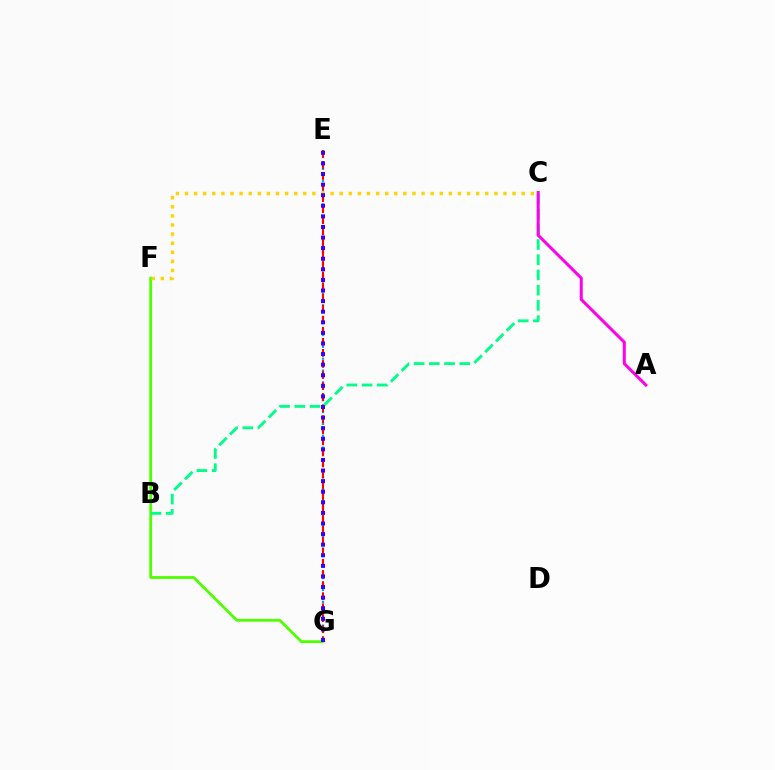{('E', 'G'): [{'color': '#009eff', 'line_style': 'dotted', 'thickness': 1.61}, {'color': '#ff0000', 'line_style': 'dashed', 'thickness': 1.5}, {'color': '#3700ff', 'line_style': 'dotted', 'thickness': 2.88}], ('F', 'G'): [{'color': '#4fff00', 'line_style': 'solid', 'thickness': 2.0}], ('C', 'F'): [{'color': '#ffd500', 'line_style': 'dotted', 'thickness': 2.47}], ('B', 'C'): [{'color': '#00ff86', 'line_style': 'dashed', 'thickness': 2.07}], ('A', 'C'): [{'color': '#ff00ed', 'line_style': 'solid', 'thickness': 2.17}]}